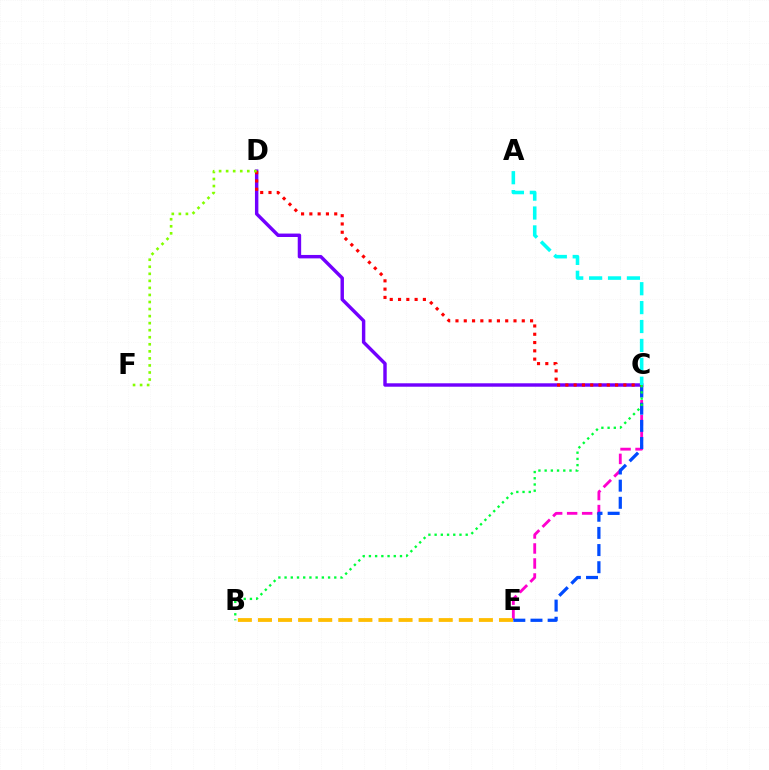{('C', 'E'): [{'color': '#ff00cf', 'line_style': 'dashed', 'thickness': 2.04}, {'color': '#004bff', 'line_style': 'dashed', 'thickness': 2.33}], ('C', 'D'): [{'color': '#7200ff', 'line_style': 'solid', 'thickness': 2.47}, {'color': '#ff0000', 'line_style': 'dotted', 'thickness': 2.25}], ('B', 'E'): [{'color': '#ffbd00', 'line_style': 'dashed', 'thickness': 2.73}], ('D', 'F'): [{'color': '#84ff00', 'line_style': 'dotted', 'thickness': 1.92}], ('A', 'C'): [{'color': '#00fff6', 'line_style': 'dashed', 'thickness': 2.57}], ('B', 'C'): [{'color': '#00ff39', 'line_style': 'dotted', 'thickness': 1.69}]}